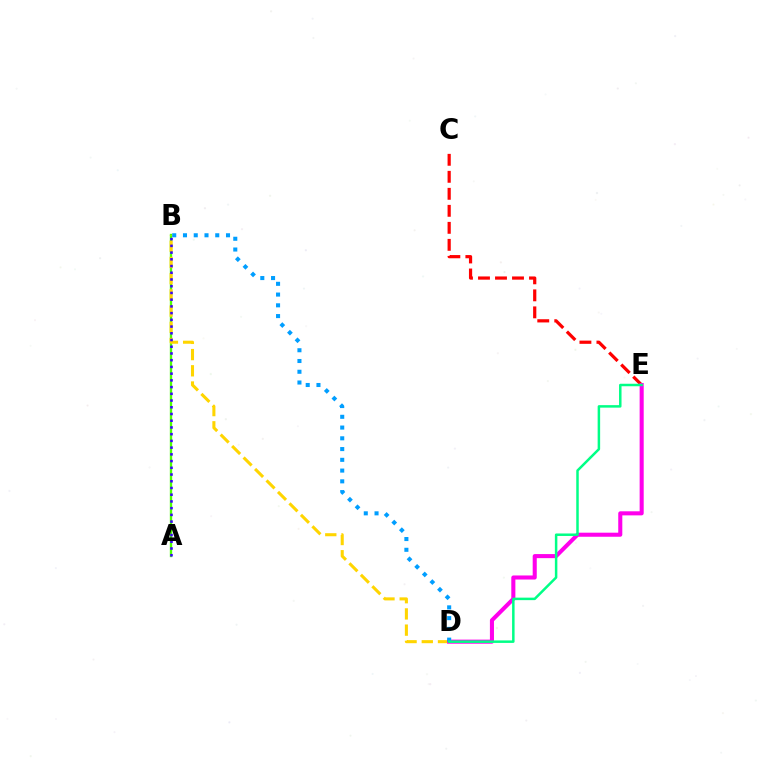{('C', 'E'): [{'color': '#ff0000', 'line_style': 'dashed', 'thickness': 2.31}], ('A', 'B'): [{'color': '#4fff00', 'line_style': 'solid', 'thickness': 1.69}, {'color': '#3700ff', 'line_style': 'dotted', 'thickness': 1.83}], ('B', 'D'): [{'color': '#ffd500', 'line_style': 'dashed', 'thickness': 2.2}, {'color': '#009eff', 'line_style': 'dotted', 'thickness': 2.92}], ('D', 'E'): [{'color': '#ff00ed', 'line_style': 'solid', 'thickness': 2.93}, {'color': '#00ff86', 'line_style': 'solid', 'thickness': 1.8}]}